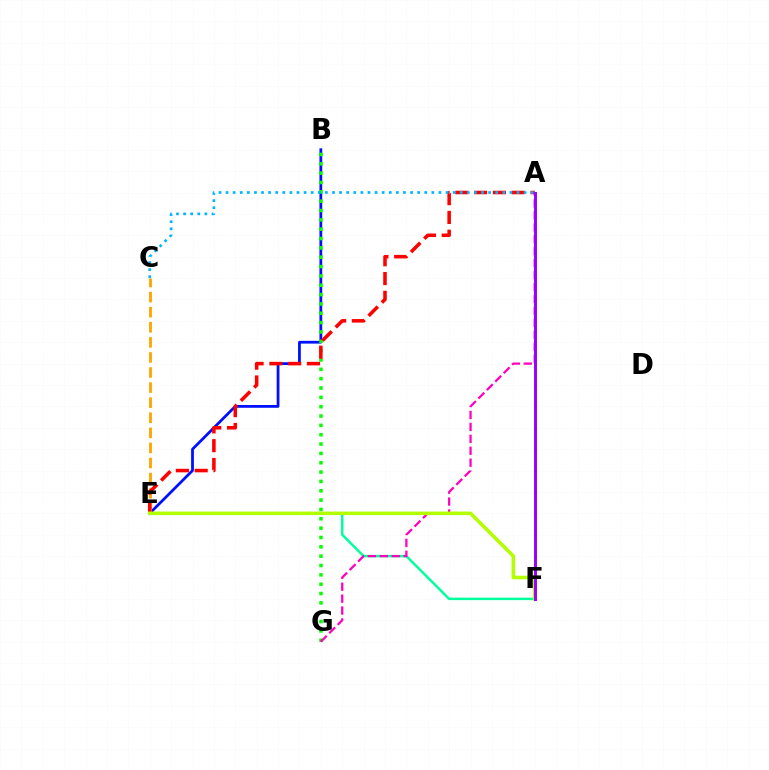{('B', 'E'): [{'color': '#0010ff', 'line_style': 'solid', 'thickness': 2.0}], ('E', 'F'): [{'color': '#00ff9d', 'line_style': 'solid', 'thickness': 1.78}, {'color': '#b3ff00', 'line_style': 'solid', 'thickness': 2.56}], ('B', 'G'): [{'color': '#08ff00', 'line_style': 'dotted', 'thickness': 2.54}], ('C', 'E'): [{'color': '#ffa500', 'line_style': 'dashed', 'thickness': 2.05}], ('A', 'E'): [{'color': '#ff0000', 'line_style': 'dashed', 'thickness': 2.55}], ('A', 'C'): [{'color': '#00b5ff', 'line_style': 'dotted', 'thickness': 1.93}], ('A', 'G'): [{'color': '#ff00bd', 'line_style': 'dashed', 'thickness': 1.62}], ('A', 'F'): [{'color': '#9b00ff', 'line_style': 'solid', 'thickness': 2.12}]}